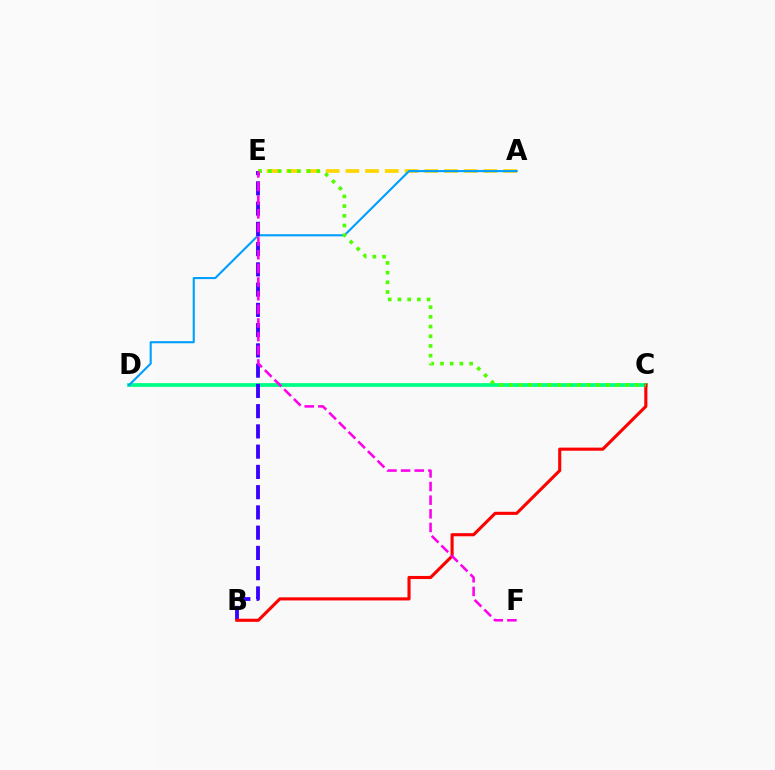{('C', 'D'): [{'color': '#00ff86', 'line_style': 'solid', 'thickness': 2.72}], ('A', 'E'): [{'color': '#ffd500', 'line_style': 'dashed', 'thickness': 2.68}], ('A', 'D'): [{'color': '#009eff', 'line_style': 'solid', 'thickness': 1.52}], ('B', 'E'): [{'color': '#3700ff', 'line_style': 'dashed', 'thickness': 2.75}], ('B', 'C'): [{'color': '#ff0000', 'line_style': 'solid', 'thickness': 2.24}], ('C', 'E'): [{'color': '#4fff00', 'line_style': 'dotted', 'thickness': 2.64}], ('E', 'F'): [{'color': '#ff00ed', 'line_style': 'dashed', 'thickness': 1.85}]}